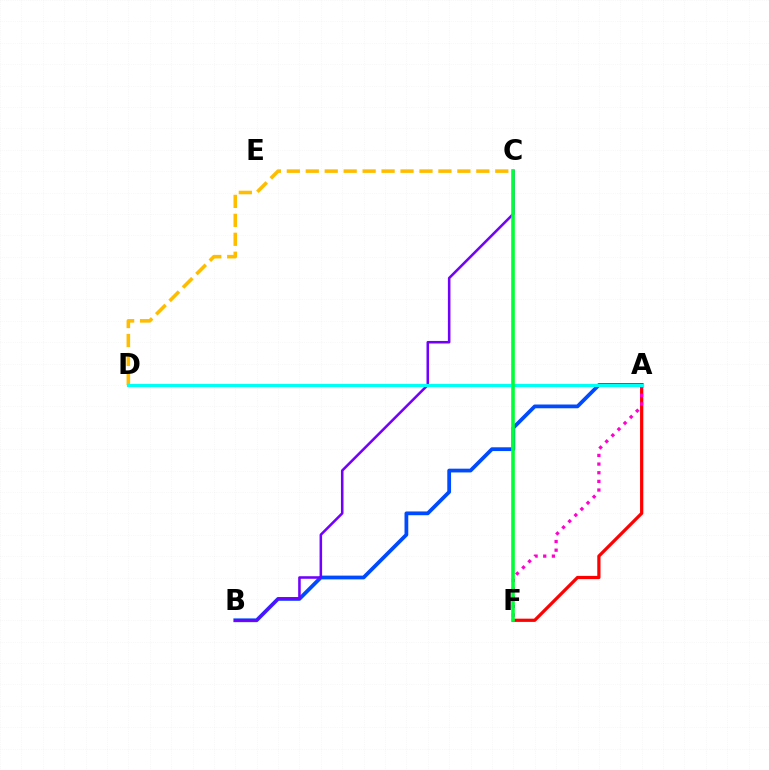{('A', 'F'): [{'color': '#ff0000', 'line_style': 'solid', 'thickness': 2.32}, {'color': '#ff00cf', 'line_style': 'dotted', 'thickness': 2.35}], ('A', 'B'): [{'color': '#004bff', 'line_style': 'solid', 'thickness': 2.71}], ('C', 'D'): [{'color': '#ffbd00', 'line_style': 'dashed', 'thickness': 2.57}], ('C', 'F'): [{'color': '#84ff00', 'line_style': 'solid', 'thickness': 1.62}, {'color': '#00ff39', 'line_style': 'solid', 'thickness': 2.56}], ('B', 'C'): [{'color': '#7200ff', 'line_style': 'solid', 'thickness': 1.84}], ('A', 'D'): [{'color': '#00fff6', 'line_style': 'solid', 'thickness': 2.27}]}